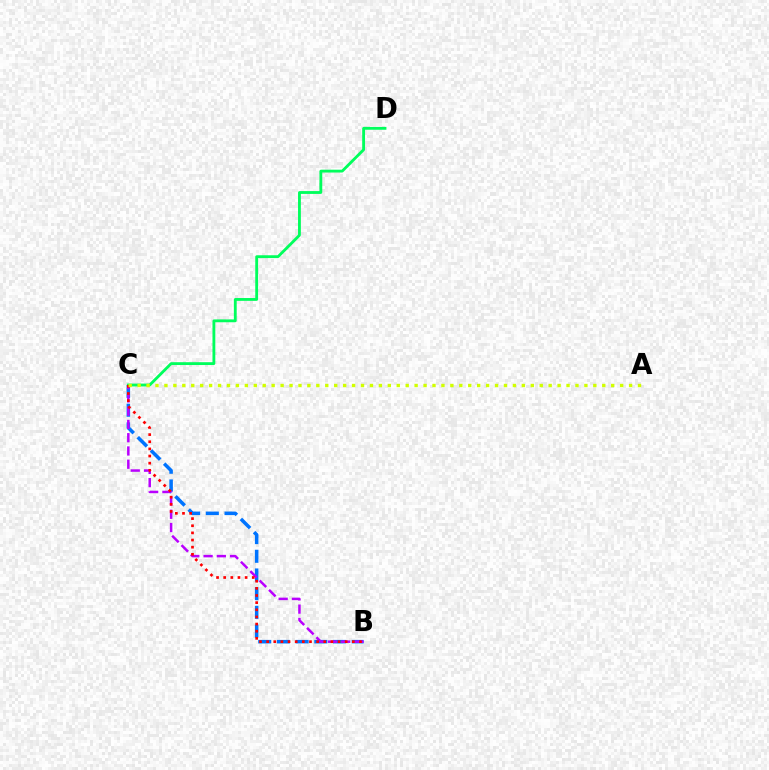{('B', 'C'): [{'color': '#0074ff', 'line_style': 'dashed', 'thickness': 2.54}, {'color': '#b900ff', 'line_style': 'dashed', 'thickness': 1.8}, {'color': '#ff0000', 'line_style': 'dotted', 'thickness': 1.94}], ('C', 'D'): [{'color': '#00ff5c', 'line_style': 'solid', 'thickness': 2.04}], ('A', 'C'): [{'color': '#d1ff00', 'line_style': 'dotted', 'thickness': 2.43}]}